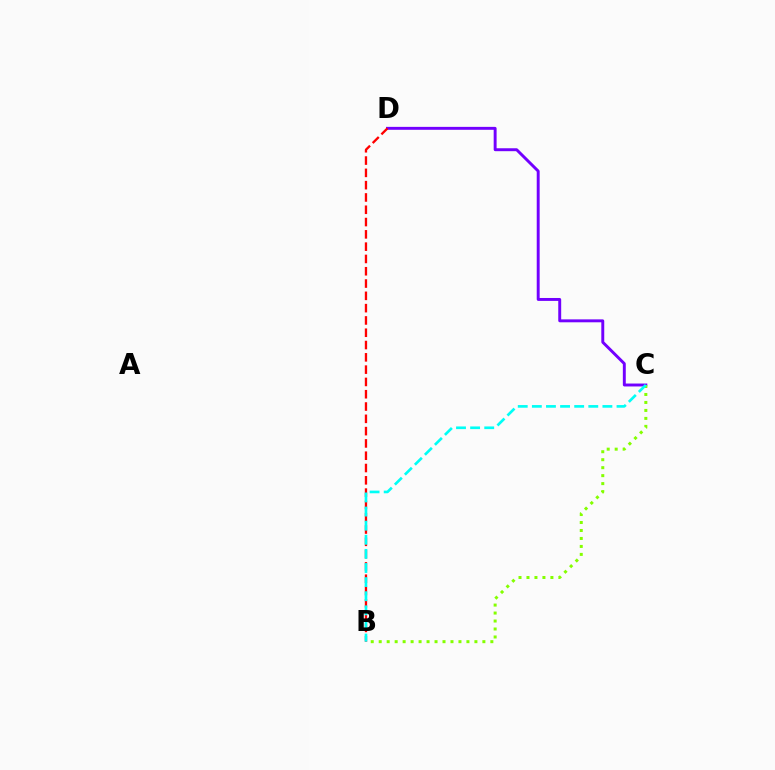{('C', 'D'): [{'color': '#7200ff', 'line_style': 'solid', 'thickness': 2.11}], ('B', 'C'): [{'color': '#84ff00', 'line_style': 'dotted', 'thickness': 2.17}, {'color': '#00fff6', 'line_style': 'dashed', 'thickness': 1.92}], ('B', 'D'): [{'color': '#ff0000', 'line_style': 'dashed', 'thickness': 1.67}]}